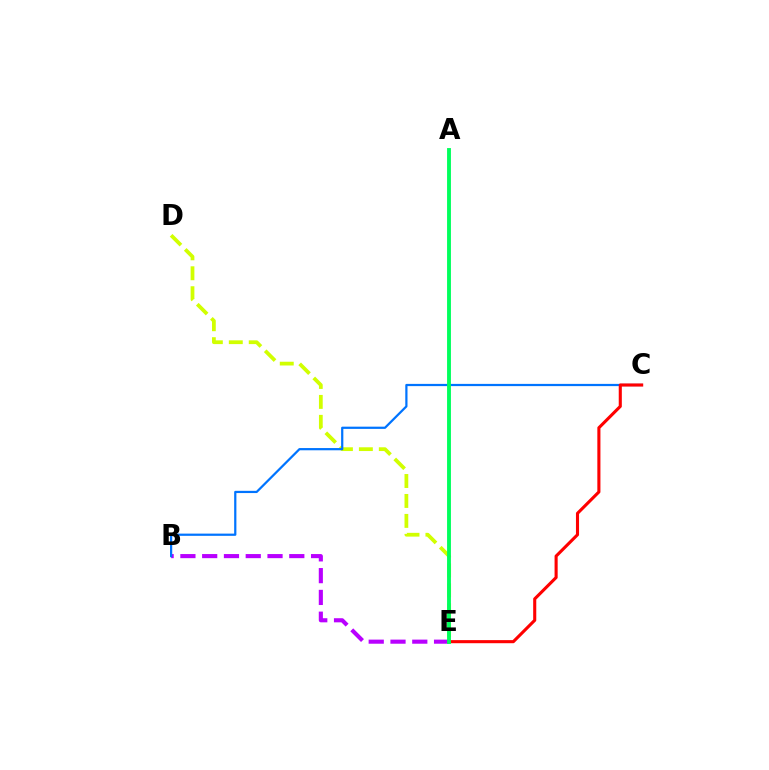{('D', 'E'): [{'color': '#d1ff00', 'line_style': 'dashed', 'thickness': 2.71}], ('B', 'E'): [{'color': '#b900ff', 'line_style': 'dashed', 'thickness': 2.96}], ('B', 'C'): [{'color': '#0074ff', 'line_style': 'solid', 'thickness': 1.6}], ('C', 'E'): [{'color': '#ff0000', 'line_style': 'solid', 'thickness': 2.23}], ('A', 'E'): [{'color': '#00ff5c', 'line_style': 'solid', 'thickness': 2.79}]}